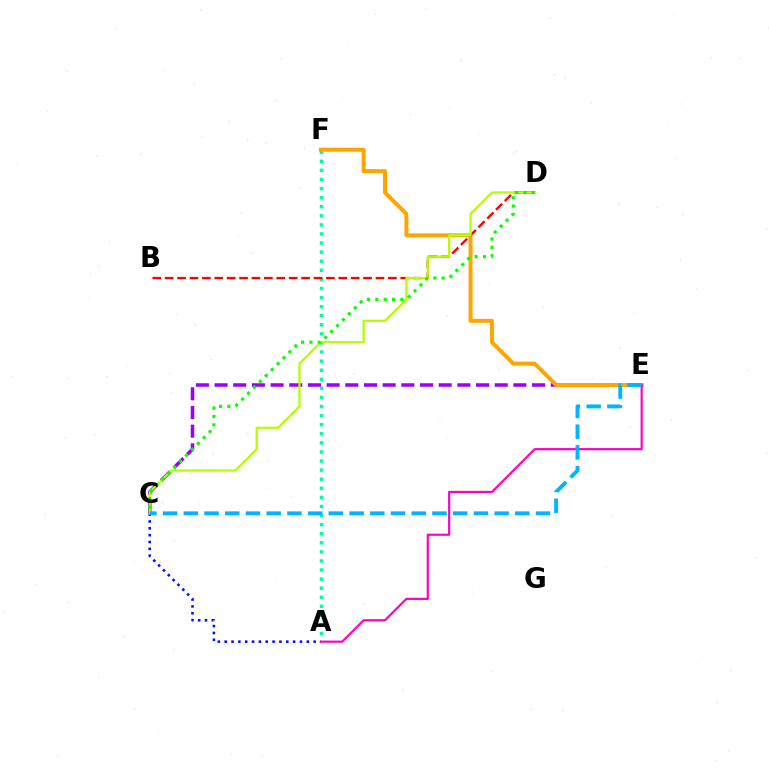{('A', 'F'): [{'color': '#00ff9d', 'line_style': 'dotted', 'thickness': 2.47}], ('C', 'E'): [{'color': '#9b00ff', 'line_style': 'dashed', 'thickness': 2.54}, {'color': '#00b5ff', 'line_style': 'dashed', 'thickness': 2.81}], ('E', 'F'): [{'color': '#ffa500', 'line_style': 'solid', 'thickness': 2.86}], ('B', 'D'): [{'color': '#ff0000', 'line_style': 'dashed', 'thickness': 1.68}], ('A', 'C'): [{'color': '#0010ff', 'line_style': 'dotted', 'thickness': 1.86}], ('A', 'E'): [{'color': '#ff00bd', 'line_style': 'solid', 'thickness': 1.57}], ('C', 'D'): [{'color': '#b3ff00', 'line_style': 'solid', 'thickness': 1.62}, {'color': '#08ff00', 'line_style': 'dotted', 'thickness': 2.27}]}